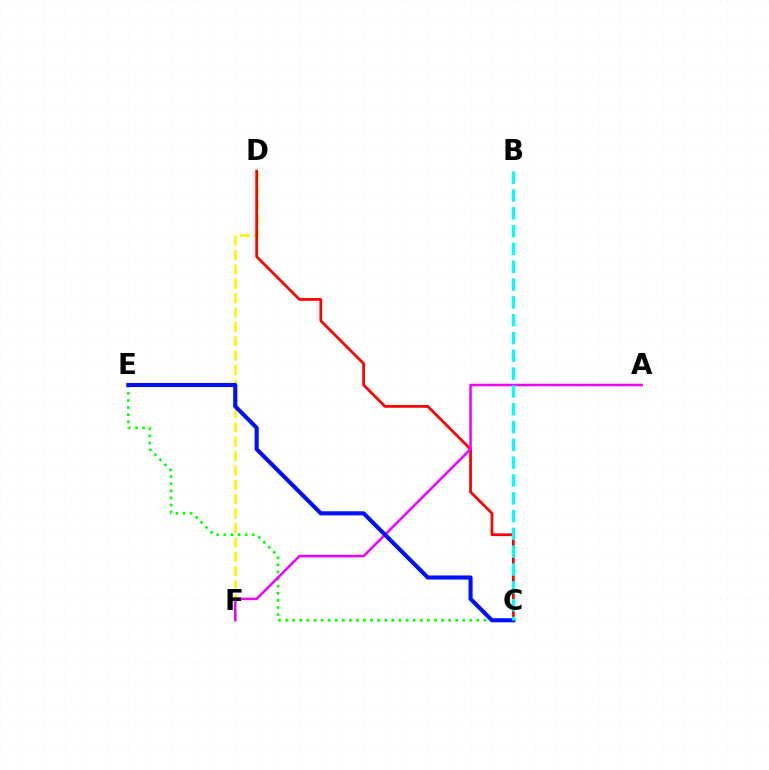{('C', 'E'): [{'color': '#08ff00', 'line_style': 'dotted', 'thickness': 1.93}, {'color': '#0010ff', 'line_style': 'solid', 'thickness': 2.95}], ('D', 'F'): [{'color': '#fcf500', 'line_style': 'dashed', 'thickness': 1.95}], ('C', 'D'): [{'color': '#ff0000', 'line_style': 'solid', 'thickness': 1.98}], ('A', 'F'): [{'color': '#ee00ff', 'line_style': 'solid', 'thickness': 1.81}], ('B', 'C'): [{'color': '#00fff6', 'line_style': 'dashed', 'thickness': 2.42}]}